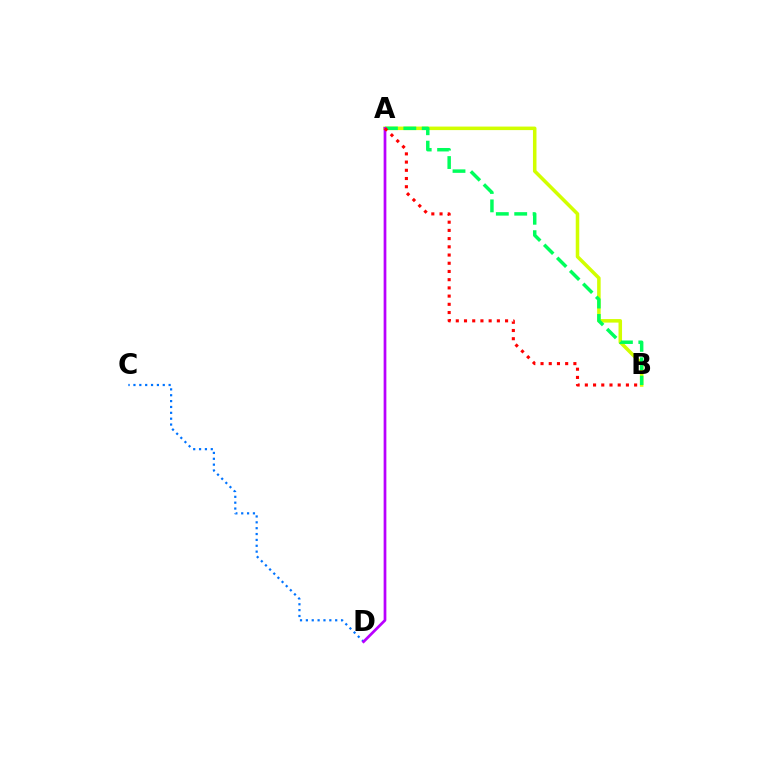{('C', 'D'): [{'color': '#0074ff', 'line_style': 'dotted', 'thickness': 1.59}], ('A', 'B'): [{'color': '#d1ff00', 'line_style': 'solid', 'thickness': 2.54}, {'color': '#00ff5c', 'line_style': 'dashed', 'thickness': 2.5}, {'color': '#ff0000', 'line_style': 'dotted', 'thickness': 2.23}], ('A', 'D'): [{'color': '#b900ff', 'line_style': 'solid', 'thickness': 1.96}]}